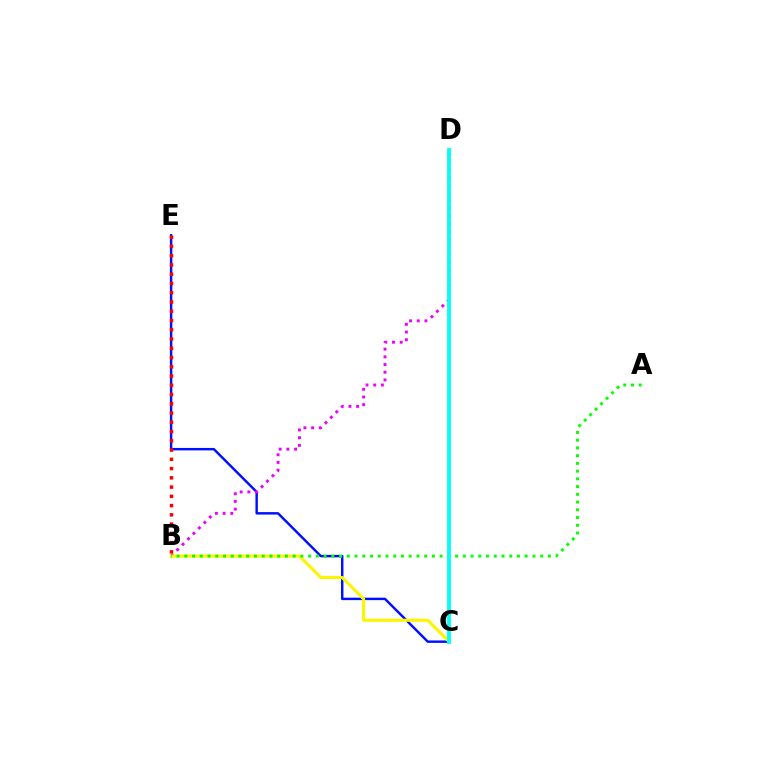{('C', 'E'): [{'color': '#0010ff', 'line_style': 'solid', 'thickness': 1.76}], ('B', 'D'): [{'color': '#ee00ff', 'line_style': 'dotted', 'thickness': 2.09}], ('B', 'C'): [{'color': '#fcf500', 'line_style': 'solid', 'thickness': 2.22}], ('A', 'B'): [{'color': '#08ff00', 'line_style': 'dotted', 'thickness': 2.1}], ('C', 'D'): [{'color': '#00fff6', 'line_style': 'solid', 'thickness': 2.75}], ('B', 'E'): [{'color': '#ff0000', 'line_style': 'dotted', 'thickness': 2.51}]}